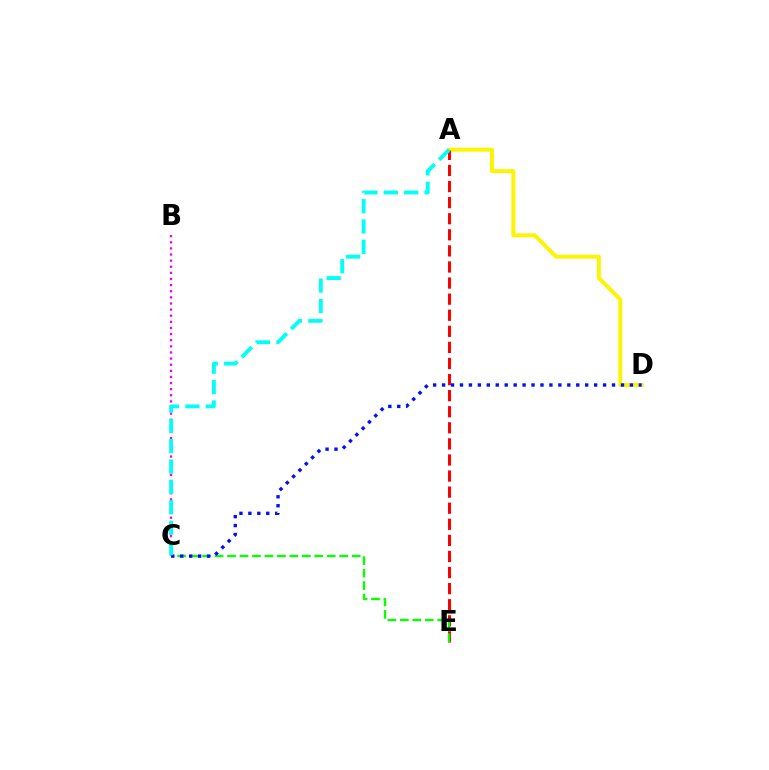{('B', 'C'): [{'color': '#ee00ff', 'line_style': 'dotted', 'thickness': 1.66}], ('A', 'D'): [{'color': '#fcf500', 'line_style': 'solid', 'thickness': 2.84}], ('A', 'E'): [{'color': '#ff0000', 'line_style': 'dashed', 'thickness': 2.18}], ('C', 'E'): [{'color': '#08ff00', 'line_style': 'dashed', 'thickness': 1.69}], ('C', 'D'): [{'color': '#0010ff', 'line_style': 'dotted', 'thickness': 2.43}], ('A', 'C'): [{'color': '#00fff6', 'line_style': 'dashed', 'thickness': 2.77}]}